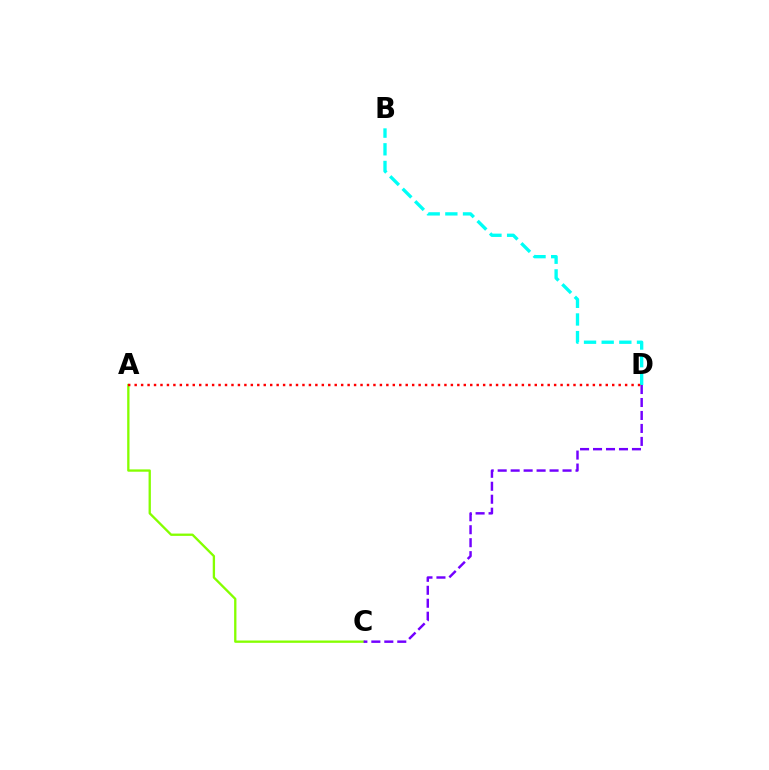{('B', 'D'): [{'color': '#00fff6', 'line_style': 'dashed', 'thickness': 2.4}], ('A', 'C'): [{'color': '#84ff00', 'line_style': 'solid', 'thickness': 1.67}], ('C', 'D'): [{'color': '#7200ff', 'line_style': 'dashed', 'thickness': 1.76}], ('A', 'D'): [{'color': '#ff0000', 'line_style': 'dotted', 'thickness': 1.75}]}